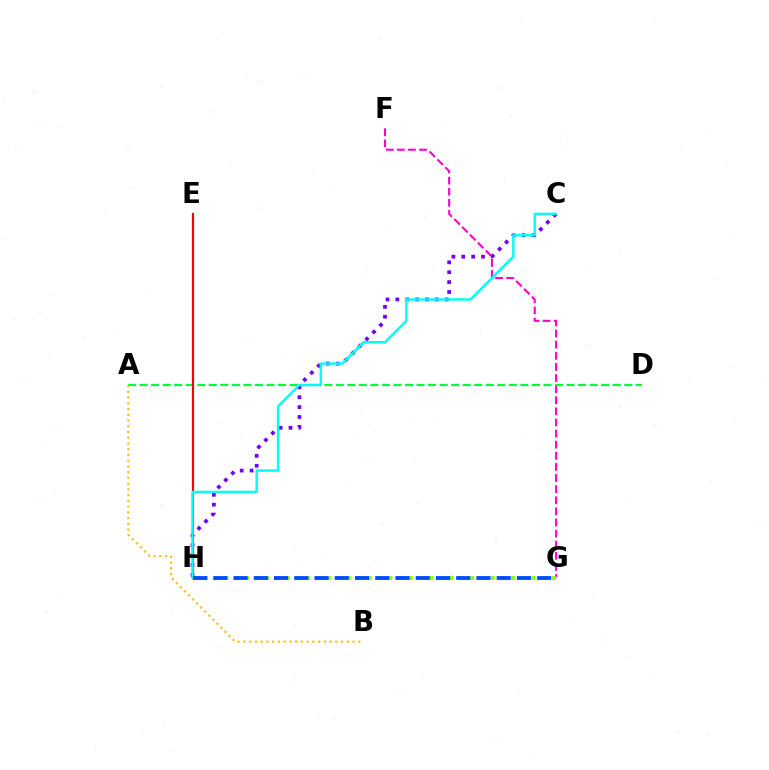{('F', 'G'): [{'color': '#ff00cf', 'line_style': 'dashed', 'thickness': 1.51}], ('A', 'D'): [{'color': '#00ff39', 'line_style': 'dashed', 'thickness': 1.57}], ('G', 'H'): [{'color': '#84ff00', 'line_style': 'dotted', 'thickness': 2.78}, {'color': '#004bff', 'line_style': 'dashed', 'thickness': 2.75}], ('C', 'H'): [{'color': '#7200ff', 'line_style': 'dotted', 'thickness': 2.68}, {'color': '#00fff6', 'line_style': 'solid', 'thickness': 1.76}], ('A', 'B'): [{'color': '#ffbd00', 'line_style': 'dotted', 'thickness': 1.56}], ('E', 'H'): [{'color': '#ff0000', 'line_style': 'solid', 'thickness': 1.56}]}